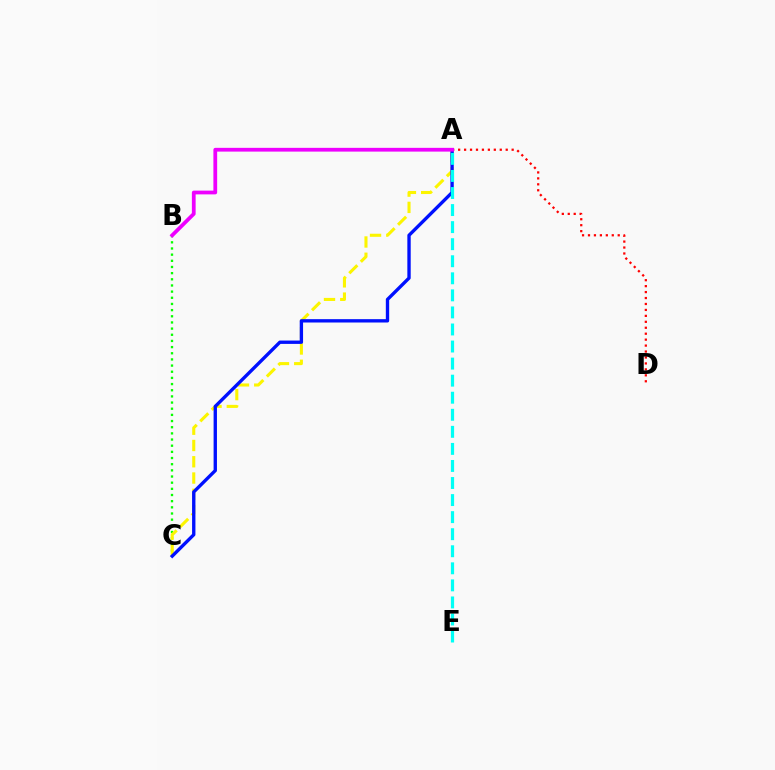{('B', 'C'): [{'color': '#08ff00', 'line_style': 'dotted', 'thickness': 1.67}], ('A', 'D'): [{'color': '#ff0000', 'line_style': 'dotted', 'thickness': 1.62}], ('A', 'C'): [{'color': '#fcf500', 'line_style': 'dashed', 'thickness': 2.21}, {'color': '#0010ff', 'line_style': 'solid', 'thickness': 2.41}], ('A', 'B'): [{'color': '#ee00ff', 'line_style': 'solid', 'thickness': 2.71}], ('A', 'E'): [{'color': '#00fff6', 'line_style': 'dashed', 'thickness': 2.32}]}